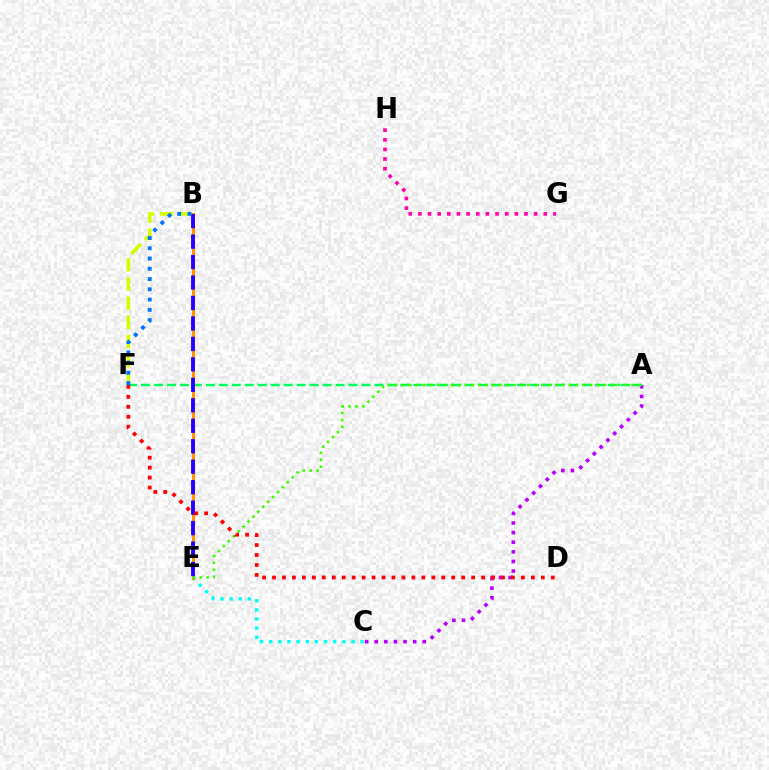{('G', 'H'): [{'color': '#ff00ac', 'line_style': 'dotted', 'thickness': 2.62}], ('B', 'F'): [{'color': '#d1ff00', 'line_style': 'dashed', 'thickness': 2.61}, {'color': '#0074ff', 'line_style': 'dotted', 'thickness': 2.79}], ('A', 'C'): [{'color': '#b900ff', 'line_style': 'dotted', 'thickness': 2.61}], ('A', 'F'): [{'color': '#00ff5c', 'line_style': 'dashed', 'thickness': 1.76}], ('C', 'E'): [{'color': '#00fff6', 'line_style': 'dotted', 'thickness': 2.49}], ('B', 'E'): [{'color': '#ff9400', 'line_style': 'solid', 'thickness': 2.17}, {'color': '#2500ff', 'line_style': 'dashed', 'thickness': 2.78}], ('A', 'E'): [{'color': '#3dff00', 'line_style': 'dotted', 'thickness': 1.89}], ('D', 'F'): [{'color': '#ff0000', 'line_style': 'dotted', 'thickness': 2.71}]}